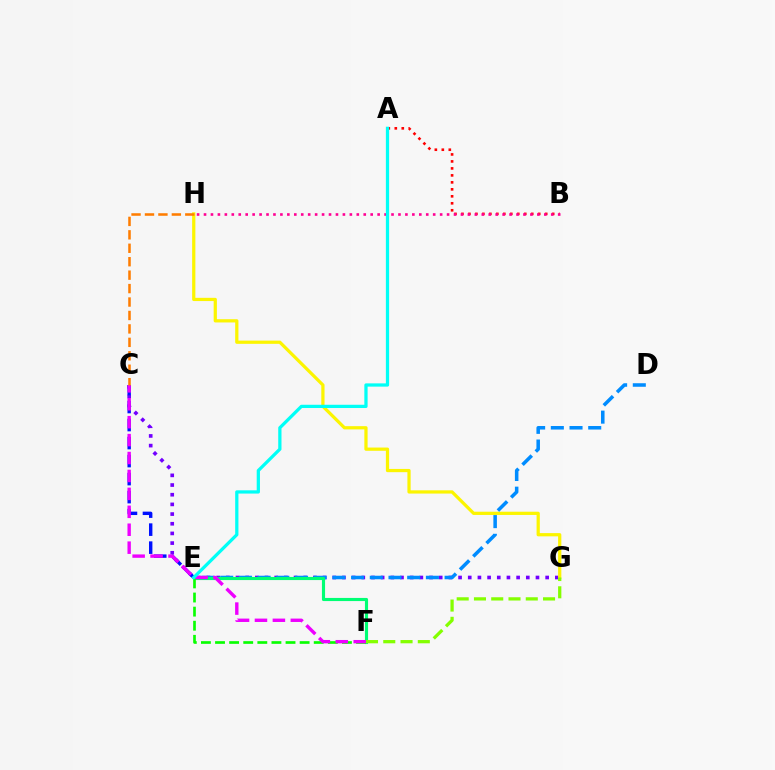{('C', 'G'): [{'color': '#7200ff', 'line_style': 'dotted', 'thickness': 2.63}], ('C', 'E'): [{'color': '#0010ff', 'line_style': 'dashed', 'thickness': 2.45}], ('G', 'H'): [{'color': '#fcf500', 'line_style': 'solid', 'thickness': 2.33}], ('D', 'E'): [{'color': '#008cff', 'line_style': 'dashed', 'thickness': 2.54}], ('E', 'F'): [{'color': '#00ff74', 'line_style': 'solid', 'thickness': 2.26}, {'color': '#08ff00', 'line_style': 'dashed', 'thickness': 1.92}], ('A', 'B'): [{'color': '#ff0000', 'line_style': 'dotted', 'thickness': 1.9}], ('C', 'F'): [{'color': '#ee00ff', 'line_style': 'dashed', 'thickness': 2.44}], ('F', 'G'): [{'color': '#84ff00', 'line_style': 'dashed', 'thickness': 2.35}], ('B', 'H'): [{'color': '#ff0094', 'line_style': 'dotted', 'thickness': 1.89}], ('A', 'E'): [{'color': '#00fff6', 'line_style': 'solid', 'thickness': 2.34}], ('C', 'H'): [{'color': '#ff7c00', 'line_style': 'dashed', 'thickness': 1.83}]}